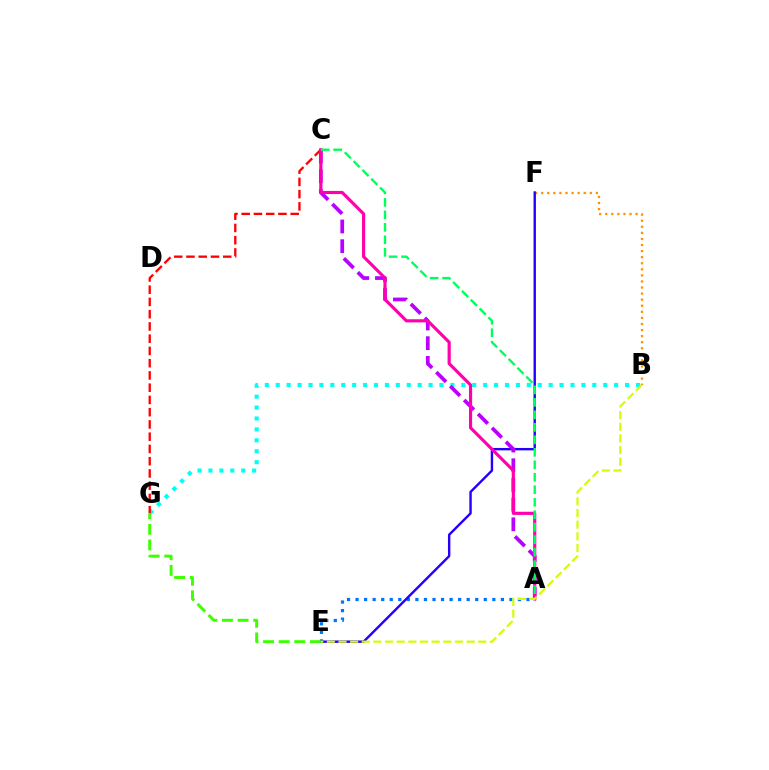{('B', 'G'): [{'color': '#00fff6', 'line_style': 'dotted', 'thickness': 2.97}], ('C', 'G'): [{'color': '#ff0000', 'line_style': 'dashed', 'thickness': 1.66}], ('B', 'F'): [{'color': '#ff9400', 'line_style': 'dotted', 'thickness': 1.65}], ('A', 'E'): [{'color': '#0074ff', 'line_style': 'dotted', 'thickness': 2.32}], ('E', 'F'): [{'color': '#2500ff', 'line_style': 'solid', 'thickness': 1.73}], ('A', 'C'): [{'color': '#b900ff', 'line_style': 'dashed', 'thickness': 2.67}, {'color': '#ff00ac', 'line_style': 'solid', 'thickness': 2.27}, {'color': '#00ff5c', 'line_style': 'dashed', 'thickness': 1.7}], ('E', 'G'): [{'color': '#3dff00', 'line_style': 'dashed', 'thickness': 2.12}], ('B', 'E'): [{'color': '#d1ff00', 'line_style': 'dashed', 'thickness': 1.58}]}